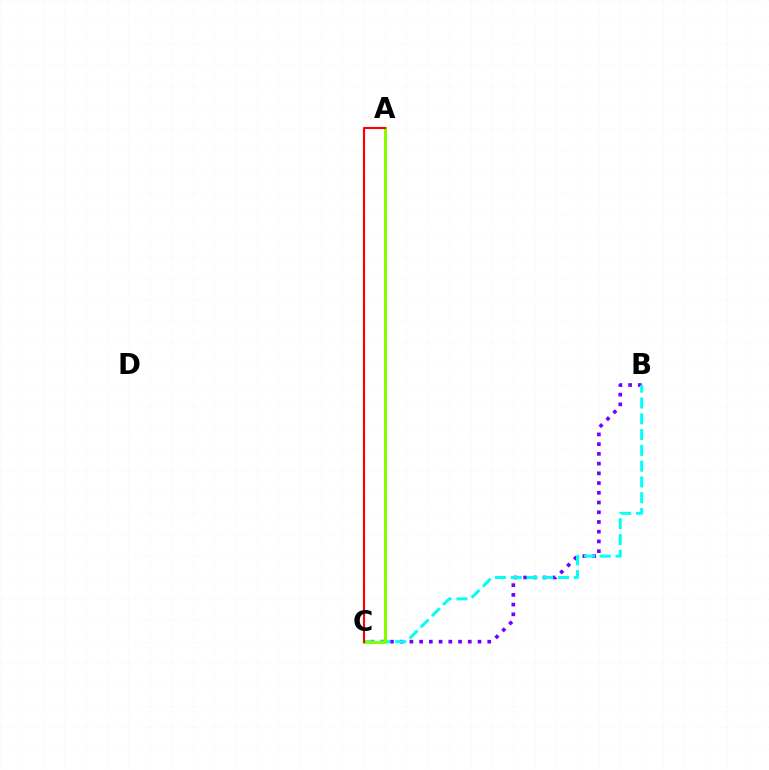{('B', 'C'): [{'color': '#7200ff', 'line_style': 'dotted', 'thickness': 2.64}, {'color': '#00fff6', 'line_style': 'dashed', 'thickness': 2.14}], ('A', 'C'): [{'color': '#84ff00', 'line_style': 'solid', 'thickness': 2.21}, {'color': '#ff0000', 'line_style': 'solid', 'thickness': 1.54}]}